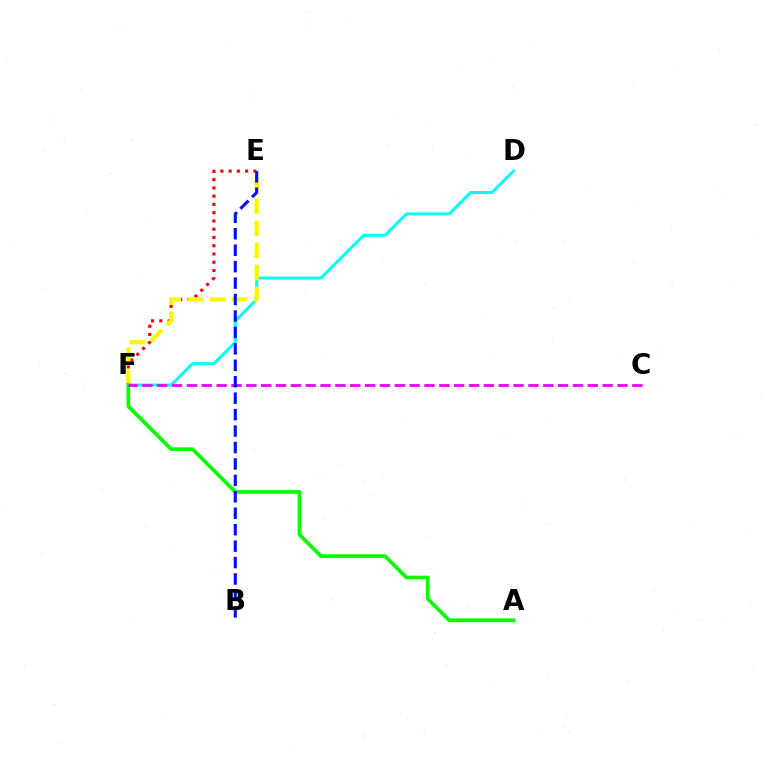{('D', 'F'): [{'color': '#00fff6', 'line_style': 'solid', 'thickness': 2.14}], ('E', 'F'): [{'color': '#ff0000', 'line_style': 'dotted', 'thickness': 2.24}, {'color': '#fcf500', 'line_style': 'dashed', 'thickness': 3.0}], ('A', 'F'): [{'color': '#08ff00', 'line_style': 'solid', 'thickness': 2.65}], ('C', 'F'): [{'color': '#ee00ff', 'line_style': 'dashed', 'thickness': 2.02}], ('B', 'E'): [{'color': '#0010ff', 'line_style': 'dashed', 'thickness': 2.23}]}